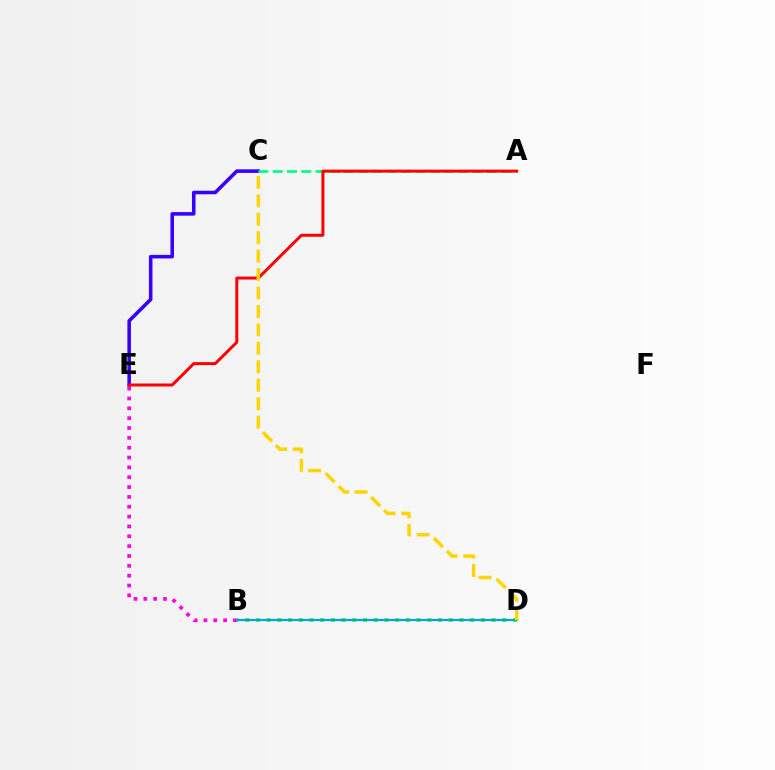{('C', 'E'): [{'color': '#3700ff', 'line_style': 'solid', 'thickness': 2.56}], ('A', 'C'): [{'color': '#00ff86', 'line_style': 'dashed', 'thickness': 1.94}], ('A', 'E'): [{'color': '#ff0000', 'line_style': 'solid', 'thickness': 2.14}], ('B', 'D'): [{'color': '#4fff00', 'line_style': 'dotted', 'thickness': 2.91}, {'color': '#009eff', 'line_style': 'solid', 'thickness': 1.58}], ('B', 'E'): [{'color': '#ff00ed', 'line_style': 'dotted', 'thickness': 2.67}], ('C', 'D'): [{'color': '#ffd500', 'line_style': 'dashed', 'thickness': 2.51}]}